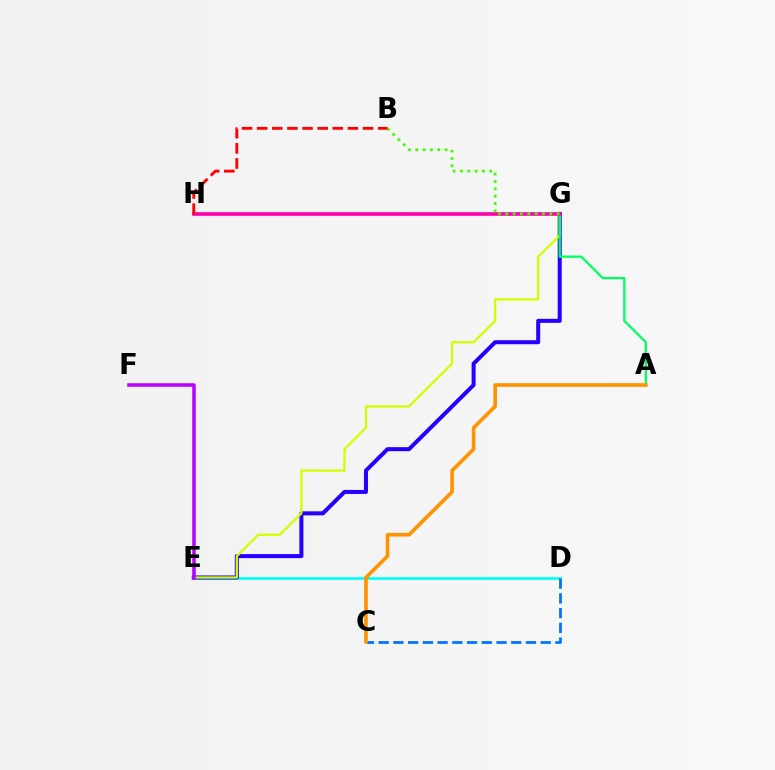{('D', 'E'): [{'color': '#00fff6', 'line_style': 'solid', 'thickness': 1.93}], ('E', 'G'): [{'color': '#2500ff', 'line_style': 'solid', 'thickness': 2.89}, {'color': '#d1ff00', 'line_style': 'solid', 'thickness': 1.65}], ('C', 'D'): [{'color': '#0074ff', 'line_style': 'dashed', 'thickness': 2.0}], ('E', 'F'): [{'color': '#b900ff', 'line_style': 'solid', 'thickness': 2.53}], ('A', 'H'): [{'color': '#00ff5c', 'line_style': 'solid', 'thickness': 1.64}], ('G', 'H'): [{'color': '#ff00ac', 'line_style': 'solid', 'thickness': 2.62}], ('A', 'C'): [{'color': '#ff9400', 'line_style': 'solid', 'thickness': 2.63}], ('B', 'G'): [{'color': '#3dff00', 'line_style': 'dotted', 'thickness': 1.99}], ('B', 'H'): [{'color': '#ff0000', 'line_style': 'dashed', 'thickness': 2.05}]}